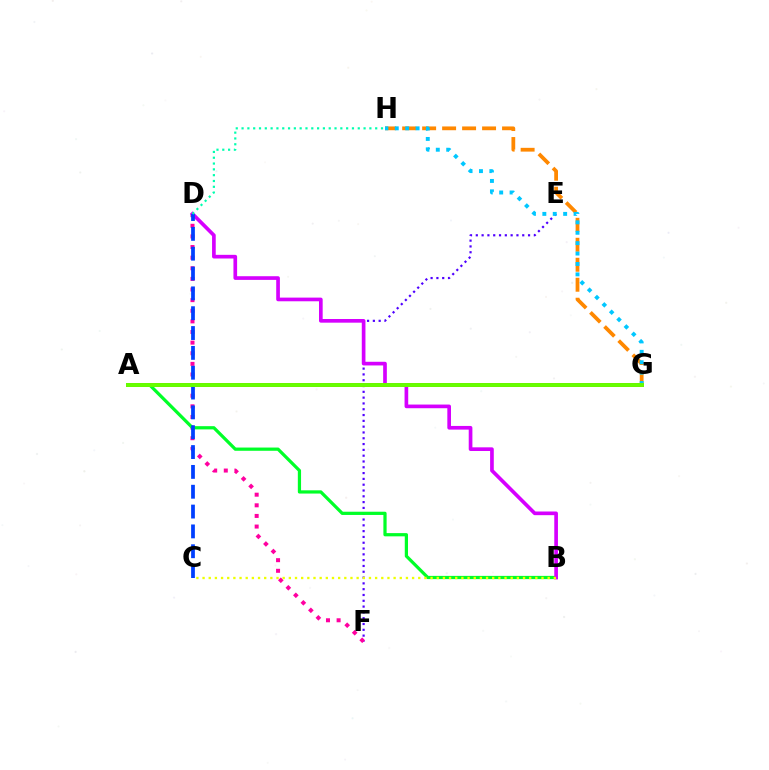{('E', 'F'): [{'color': '#4f00ff', 'line_style': 'dotted', 'thickness': 1.58}], ('G', 'H'): [{'color': '#ff8800', 'line_style': 'dashed', 'thickness': 2.71}, {'color': '#00c7ff', 'line_style': 'dotted', 'thickness': 2.83}], ('D', 'F'): [{'color': '#ff00a0', 'line_style': 'dotted', 'thickness': 2.89}], ('A', 'G'): [{'color': '#ff0000', 'line_style': 'solid', 'thickness': 2.73}, {'color': '#66ff00', 'line_style': 'solid', 'thickness': 2.82}], ('A', 'B'): [{'color': '#00ff27', 'line_style': 'solid', 'thickness': 2.32}], ('B', 'D'): [{'color': '#d600ff', 'line_style': 'solid', 'thickness': 2.64}], ('C', 'D'): [{'color': '#003fff', 'line_style': 'dashed', 'thickness': 2.69}], ('B', 'C'): [{'color': '#eeff00', 'line_style': 'dotted', 'thickness': 1.67}], ('D', 'H'): [{'color': '#00ffaf', 'line_style': 'dotted', 'thickness': 1.58}]}